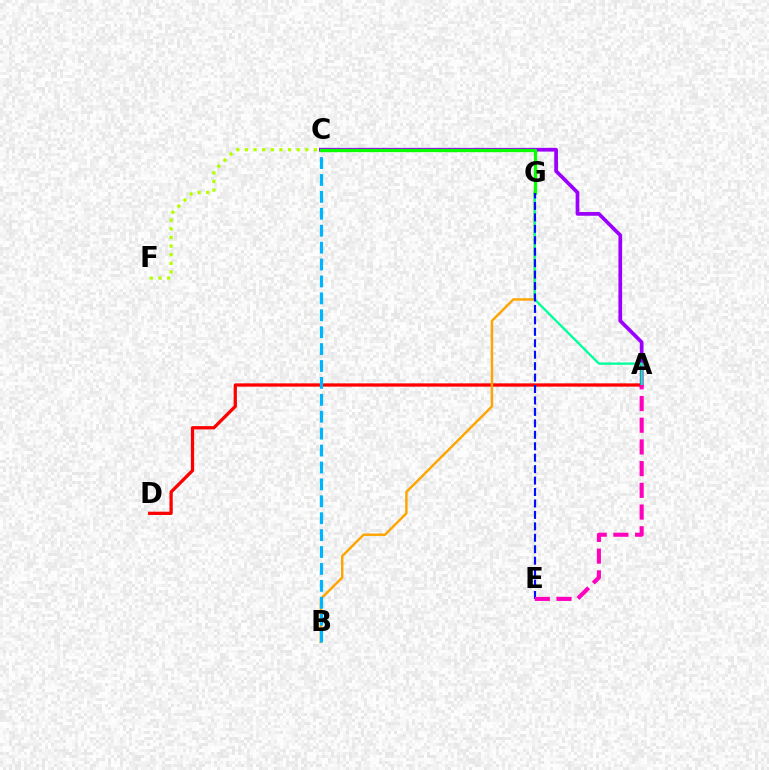{('A', 'D'): [{'color': '#ff0000', 'line_style': 'solid', 'thickness': 2.35}], ('A', 'C'): [{'color': '#9b00ff', 'line_style': 'solid', 'thickness': 2.67}], ('B', 'G'): [{'color': '#ffa500', 'line_style': 'solid', 'thickness': 1.76}], ('B', 'C'): [{'color': '#00b5ff', 'line_style': 'dashed', 'thickness': 2.3}], ('A', 'G'): [{'color': '#00ff9d', 'line_style': 'solid', 'thickness': 1.67}], ('C', 'G'): [{'color': '#08ff00', 'line_style': 'solid', 'thickness': 2.37}], ('C', 'F'): [{'color': '#b3ff00', 'line_style': 'dotted', 'thickness': 2.34}], ('E', 'G'): [{'color': '#0010ff', 'line_style': 'dashed', 'thickness': 1.55}], ('A', 'E'): [{'color': '#ff00bd', 'line_style': 'dashed', 'thickness': 2.95}]}